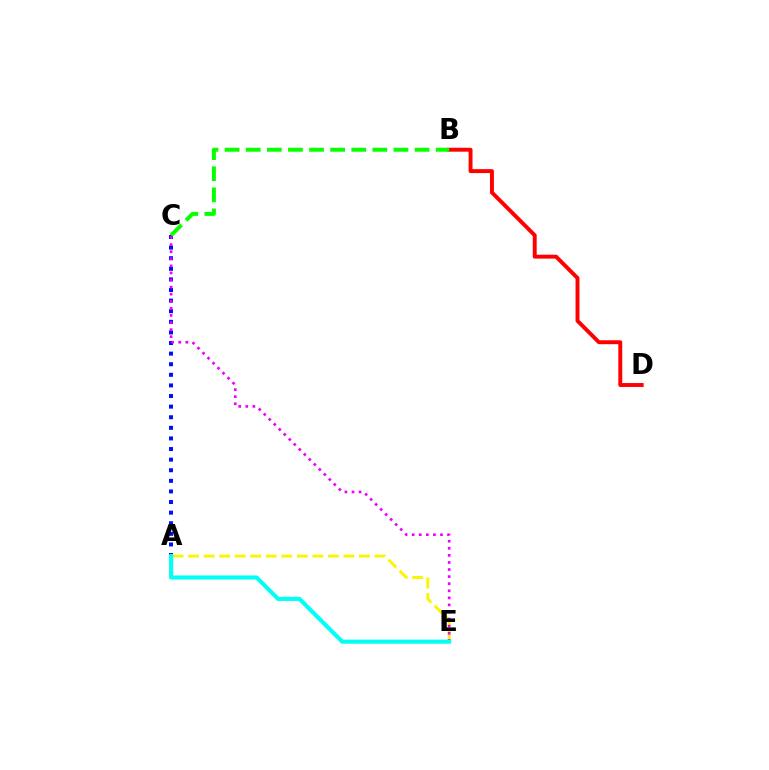{('A', 'C'): [{'color': '#0010ff', 'line_style': 'dotted', 'thickness': 2.88}], ('A', 'E'): [{'color': '#fcf500', 'line_style': 'dashed', 'thickness': 2.11}, {'color': '#00fff6', 'line_style': 'solid', 'thickness': 2.96}], ('B', 'D'): [{'color': '#ff0000', 'line_style': 'solid', 'thickness': 2.83}], ('B', 'C'): [{'color': '#08ff00', 'line_style': 'dashed', 'thickness': 2.87}], ('C', 'E'): [{'color': '#ee00ff', 'line_style': 'dotted', 'thickness': 1.92}]}